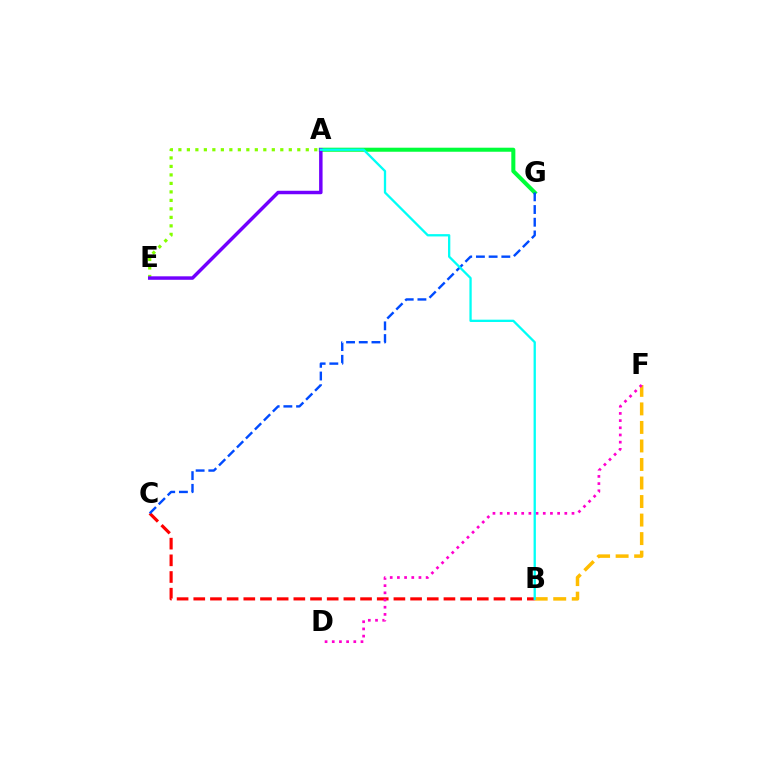{('B', 'F'): [{'color': '#ffbd00', 'line_style': 'dashed', 'thickness': 2.52}], ('A', 'E'): [{'color': '#84ff00', 'line_style': 'dotted', 'thickness': 2.31}, {'color': '#7200ff', 'line_style': 'solid', 'thickness': 2.5}], ('B', 'C'): [{'color': '#ff0000', 'line_style': 'dashed', 'thickness': 2.27}], ('A', 'G'): [{'color': '#00ff39', 'line_style': 'solid', 'thickness': 2.91}], ('C', 'G'): [{'color': '#004bff', 'line_style': 'dashed', 'thickness': 1.73}], ('D', 'F'): [{'color': '#ff00cf', 'line_style': 'dotted', 'thickness': 1.95}], ('A', 'B'): [{'color': '#00fff6', 'line_style': 'solid', 'thickness': 1.66}]}